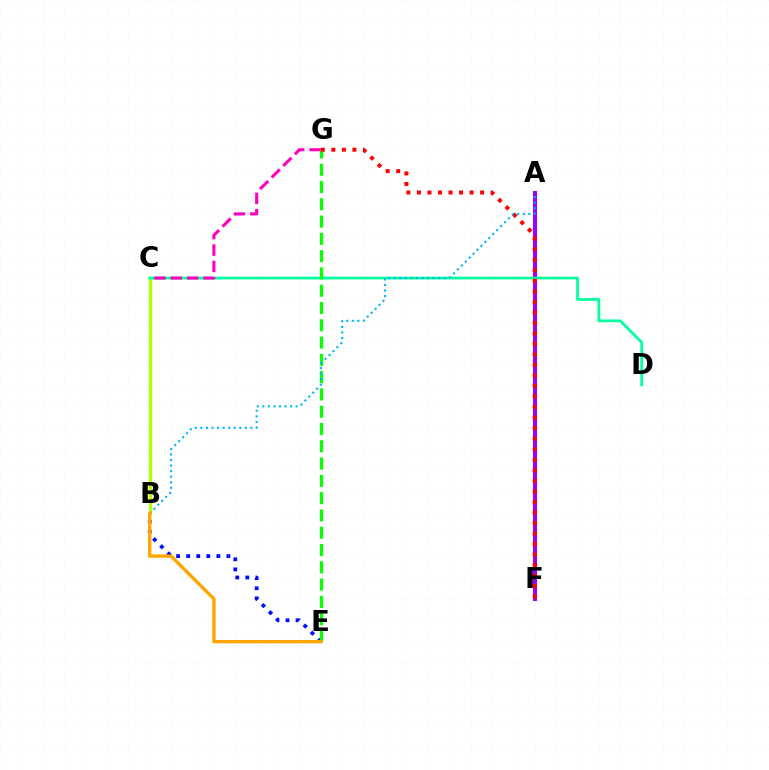{('A', 'F'): [{'color': '#9b00ff', 'line_style': 'solid', 'thickness': 2.91}], ('B', 'C'): [{'color': '#b3ff00', 'line_style': 'solid', 'thickness': 2.3}], ('C', 'D'): [{'color': '#00ff9d', 'line_style': 'solid', 'thickness': 1.97}], ('B', 'E'): [{'color': '#0010ff', 'line_style': 'dotted', 'thickness': 2.74}, {'color': '#ffa500', 'line_style': 'solid', 'thickness': 2.4}], ('C', 'G'): [{'color': '#ff00bd', 'line_style': 'dashed', 'thickness': 2.23}], ('E', 'G'): [{'color': '#08ff00', 'line_style': 'dashed', 'thickness': 2.35}], ('F', 'G'): [{'color': '#ff0000', 'line_style': 'dotted', 'thickness': 2.86}], ('A', 'B'): [{'color': '#00b5ff', 'line_style': 'dotted', 'thickness': 1.51}]}